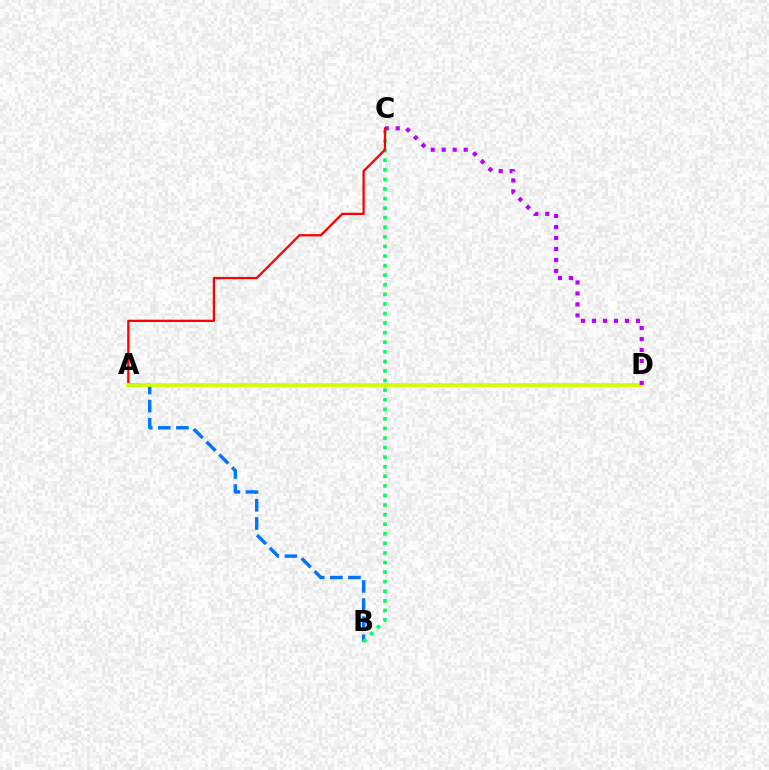{('A', 'B'): [{'color': '#0074ff', 'line_style': 'dashed', 'thickness': 2.46}], ('B', 'C'): [{'color': '#00ff5c', 'line_style': 'dotted', 'thickness': 2.6}], ('A', 'C'): [{'color': '#ff0000', 'line_style': 'solid', 'thickness': 1.64}], ('A', 'D'): [{'color': '#d1ff00', 'line_style': 'solid', 'thickness': 2.72}], ('C', 'D'): [{'color': '#b900ff', 'line_style': 'dotted', 'thickness': 2.98}]}